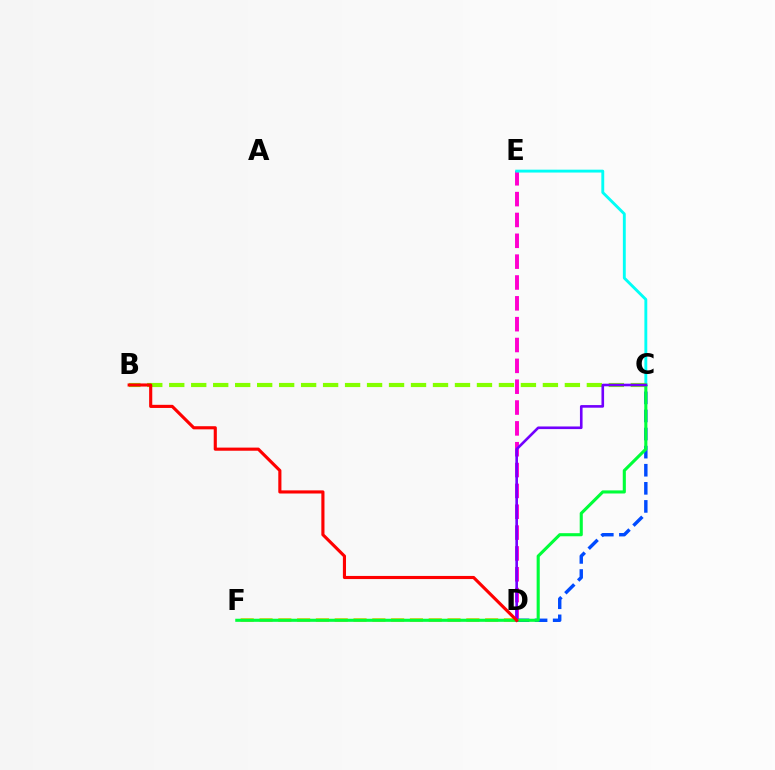{('D', 'E'): [{'color': '#ff00cf', 'line_style': 'dashed', 'thickness': 2.83}], ('D', 'F'): [{'color': '#ffbd00', 'line_style': 'dashed', 'thickness': 2.55}], ('C', 'D'): [{'color': '#004bff', 'line_style': 'dashed', 'thickness': 2.46}, {'color': '#7200ff', 'line_style': 'solid', 'thickness': 1.89}], ('C', 'E'): [{'color': '#00fff6', 'line_style': 'solid', 'thickness': 2.07}], ('B', 'C'): [{'color': '#84ff00', 'line_style': 'dashed', 'thickness': 2.99}], ('C', 'F'): [{'color': '#00ff39', 'line_style': 'solid', 'thickness': 2.23}], ('B', 'D'): [{'color': '#ff0000', 'line_style': 'solid', 'thickness': 2.25}]}